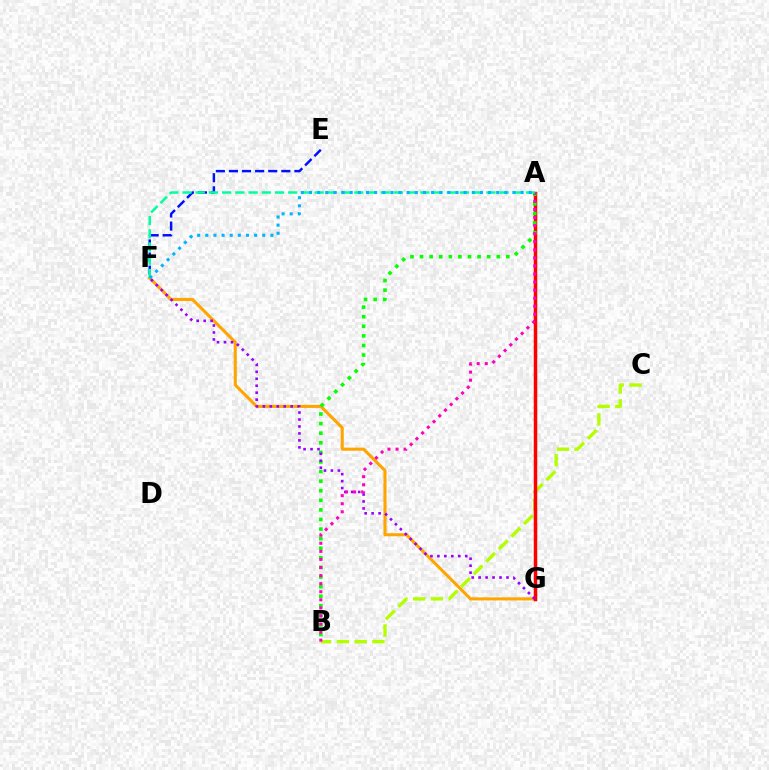{('F', 'G'): [{'color': '#ffa500', 'line_style': 'solid', 'thickness': 2.21}, {'color': '#9b00ff', 'line_style': 'dotted', 'thickness': 1.89}], ('B', 'C'): [{'color': '#b3ff00', 'line_style': 'dashed', 'thickness': 2.41}], ('A', 'G'): [{'color': '#ff0000', 'line_style': 'solid', 'thickness': 2.51}], ('A', 'B'): [{'color': '#08ff00', 'line_style': 'dotted', 'thickness': 2.6}, {'color': '#ff00bd', 'line_style': 'dotted', 'thickness': 2.19}], ('E', 'F'): [{'color': '#0010ff', 'line_style': 'dashed', 'thickness': 1.78}], ('A', 'F'): [{'color': '#00ff9d', 'line_style': 'dashed', 'thickness': 1.8}, {'color': '#00b5ff', 'line_style': 'dotted', 'thickness': 2.21}]}